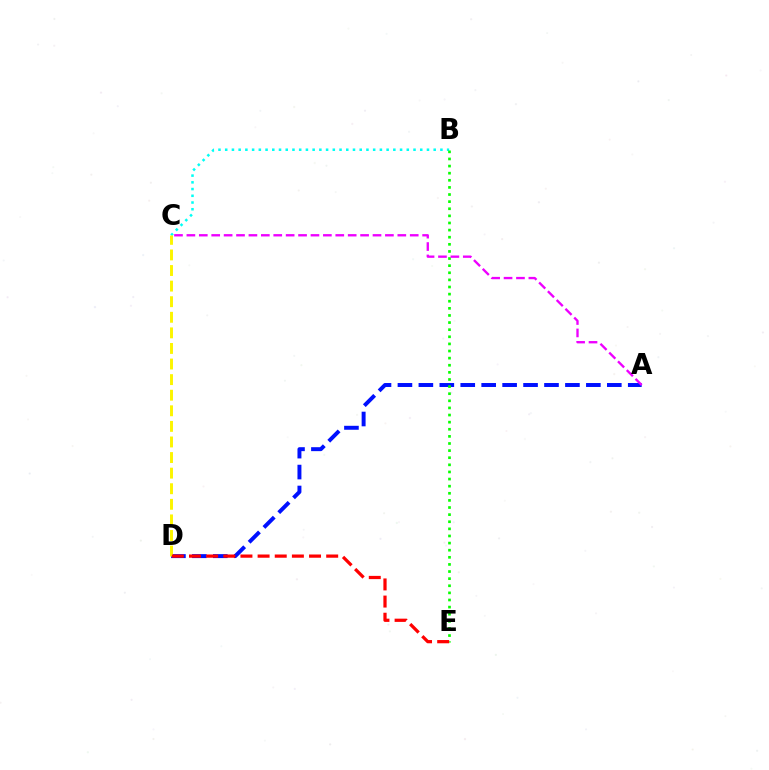{('B', 'C'): [{'color': '#00fff6', 'line_style': 'dotted', 'thickness': 1.83}], ('A', 'D'): [{'color': '#0010ff', 'line_style': 'dashed', 'thickness': 2.84}], ('C', 'D'): [{'color': '#fcf500', 'line_style': 'dashed', 'thickness': 2.12}], ('B', 'E'): [{'color': '#08ff00', 'line_style': 'dotted', 'thickness': 1.93}], ('A', 'C'): [{'color': '#ee00ff', 'line_style': 'dashed', 'thickness': 1.69}], ('D', 'E'): [{'color': '#ff0000', 'line_style': 'dashed', 'thickness': 2.33}]}